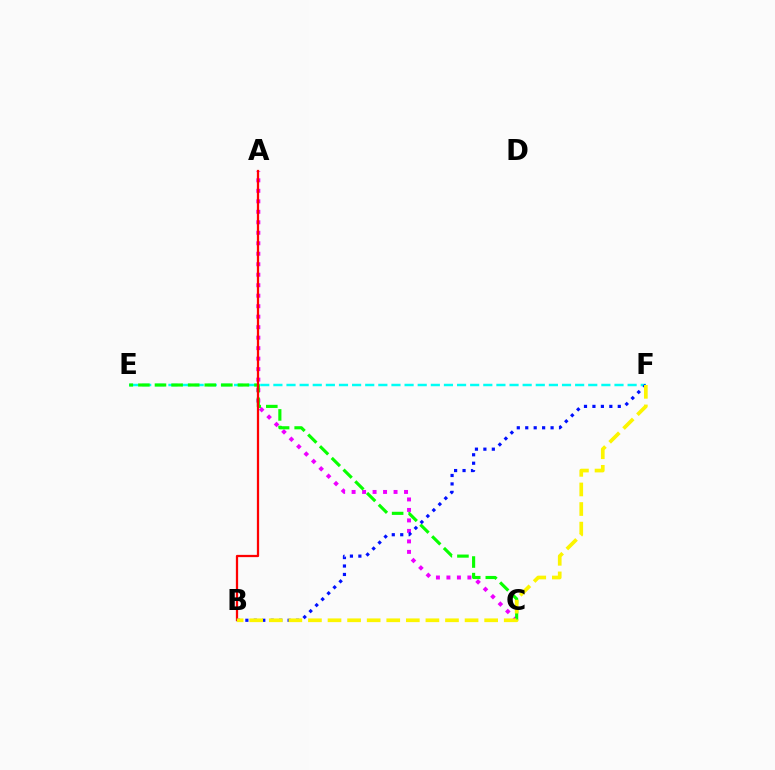{('E', 'F'): [{'color': '#00fff6', 'line_style': 'dashed', 'thickness': 1.78}], ('A', 'C'): [{'color': '#ee00ff', 'line_style': 'dotted', 'thickness': 2.85}], ('C', 'E'): [{'color': '#08ff00', 'line_style': 'dashed', 'thickness': 2.25}], ('A', 'B'): [{'color': '#ff0000', 'line_style': 'solid', 'thickness': 1.62}], ('B', 'F'): [{'color': '#0010ff', 'line_style': 'dotted', 'thickness': 2.29}, {'color': '#fcf500', 'line_style': 'dashed', 'thickness': 2.66}]}